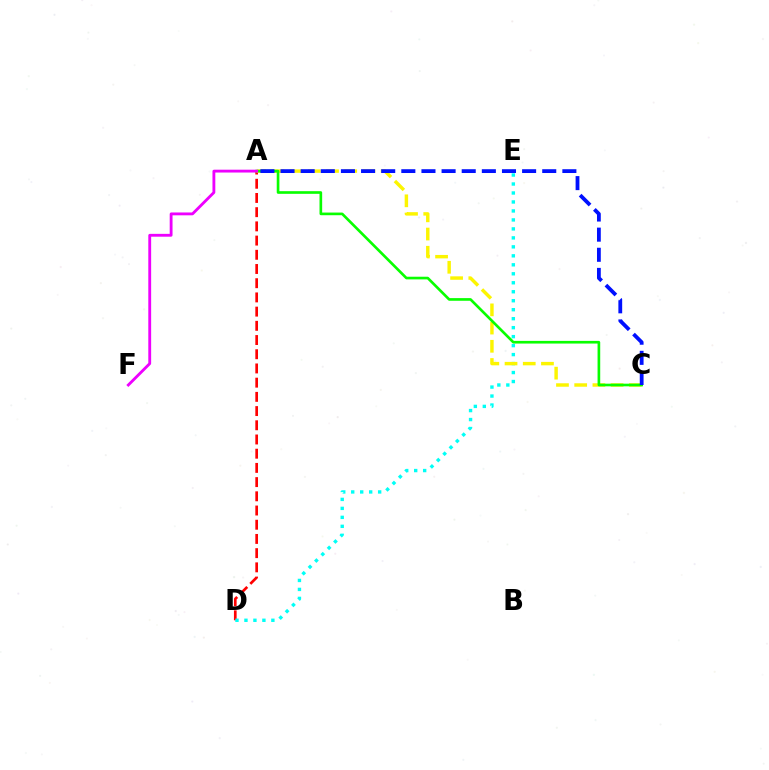{('A', 'D'): [{'color': '#ff0000', 'line_style': 'dashed', 'thickness': 1.93}], ('D', 'E'): [{'color': '#00fff6', 'line_style': 'dotted', 'thickness': 2.44}], ('A', 'C'): [{'color': '#fcf500', 'line_style': 'dashed', 'thickness': 2.47}, {'color': '#08ff00', 'line_style': 'solid', 'thickness': 1.91}, {'color': '#0010ff', 'line_style': 'dashed', 'thickness': 2.73}], ('A', 'F'): [{'color': '#ee00ff', 'line_style': 'solid', 'thickness': 2.05}]}